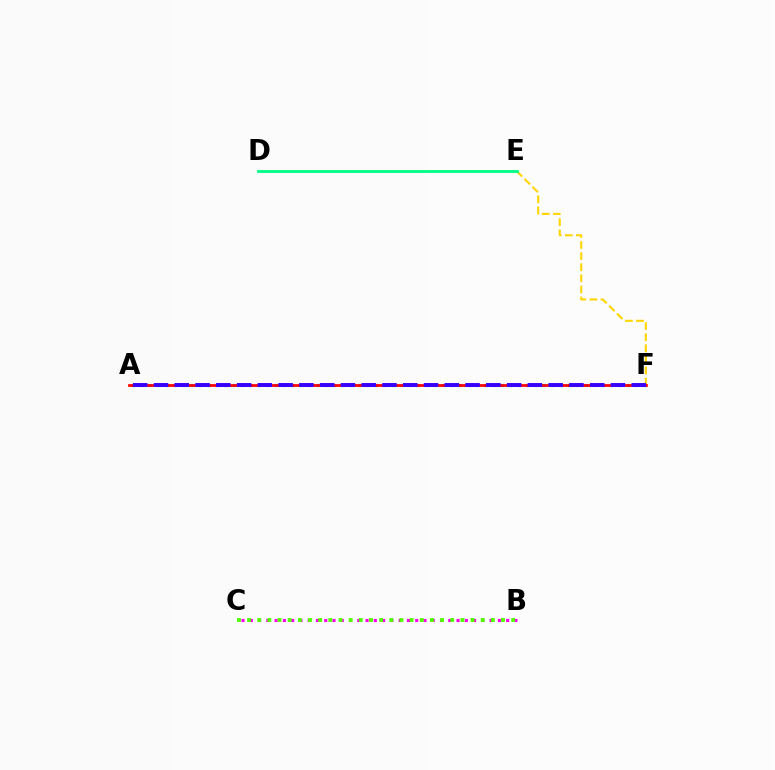{('B', 'C'): [{'color': '#ff00ed', 'line_style': 'dotted', 'thickness': 2.25}, {'color': '#4fff00', 'line_style': 'dotted', 'thickness': 2.76}], ('A', 'F'): [{'color': '#009eff', 'line_style': 'dotted', 'thickness': 2.28}, {'color': '#ff0000', 'line_style': 'solid', 'thickness': 1.96}, {'color': '#3700ff', 'line_style': 'dashed', 'thickness': 2.82}], ('E', 'F'): [{'color': '#ffd500', 'line_style': 'dashed', 'thickness': 1.51}], ('D', 'E'): [{'color': '#00ff86', 'line_style': 'solid', 'thickness': 2.04}]}